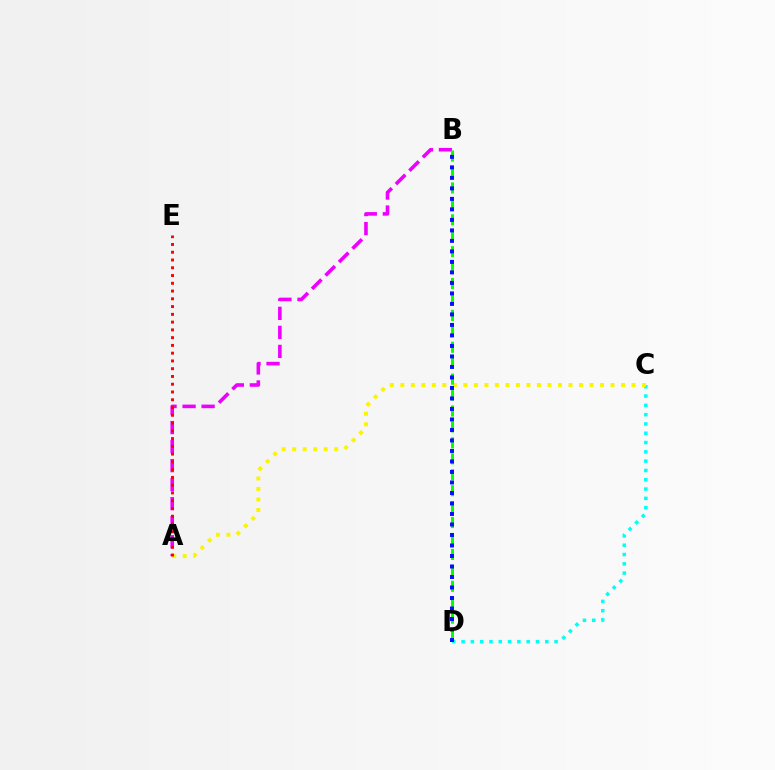{('C', 'D'): [{'color': '#00fff6', 'line_style': 'dotted', 'thickness': 2.53}], ('A', 'C'): [{'color': '#fcf500', 'line_style': 'dotted', 'thickness': 2.86}], ('A', 'B'): [{'color': '#ee00ff', 'line_style': 'dashed', 'thickness': 2.58}], ('A', 'E'): [{'color': '#ff0000', 'line_style': 'dotted', 'thickness': 2.11}], ('B', 'D'): [{'color': '#08ff00', 'line_style': 'dashed', 'thickness': 2.16}, {'color': '#0010ff', 'line_style': 'dotted', 'thickness': 2.85}]}